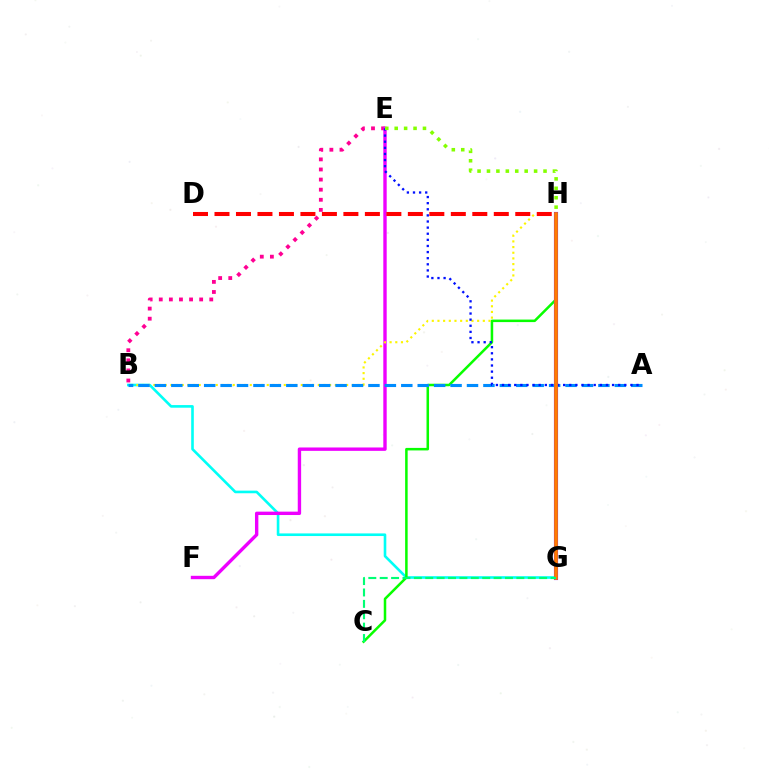{('B', 'G'): [{'color': '#00fff6', 'line_style': 'solid', 'thickness': 1.89}], ('C', 'H'): [{'color': '#08ff00', 'line_style': 'solid', 'thickness': 1.82}], ('B', 'E'): [{'color': '#ff0094', 'line_style': 'dotted', 'thickness': 2.74}], ('E', 'F'): [{'color': '#ee00ff', 'line_style': 'solid', 'thickness': 2.43}], ('B', 'H'): [{'color': '#fcf500', 'line_style': 'dotted', 'thickness': 1.54}], ('A', 'B'): [{'color': '#008cff', 'line_style': 'dashed', 'thickness': 2.23}], ('D', 'H'): [{'color': '#ff0000', 'line_style': 'dashed', 'thickness': 2.92}], ('A', 'E'): [{'color': '#0010ff', 'line_style': 'dotted', 'thickness': 1.66}], ('G', 'H'): [{'color': '#7200ff', 'line_style': 'solid', 'thickness': 2.97}, {'color': '#ff7c00', 'line_style': 'solid', 'thickness': 2.63}], ('E', 'H'): [{'color': '#84ff00', 'line_style': 'dotted', 'thickness': 2.56}], ('C', 'G'): [{'color': '#00ff74', 'line_style': 'dashed', 'thickness': 1.55}]}